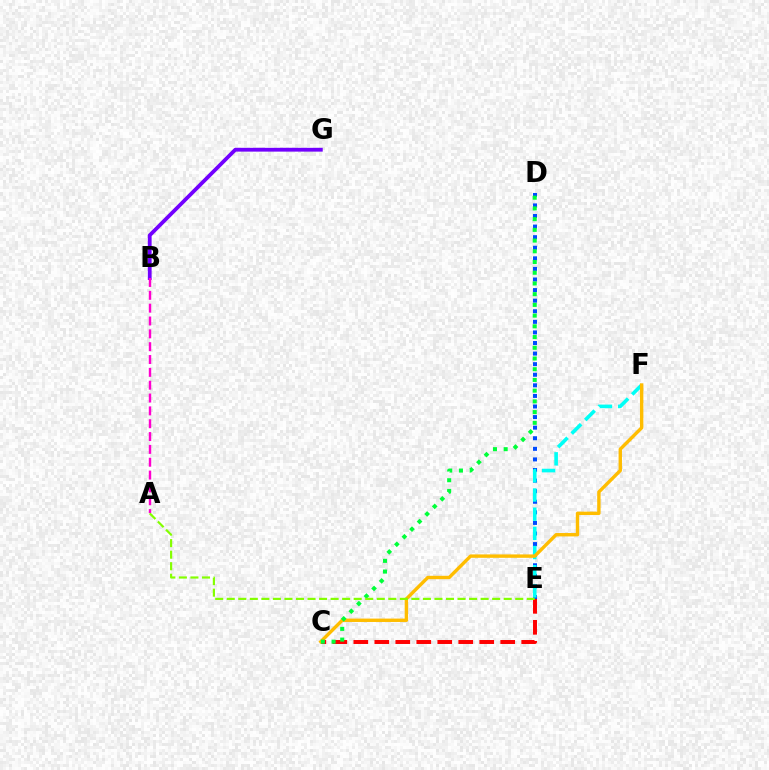{('C', 'E'): [{'color': '#ff0000', 'line_style': 'dashed', 'thickness': 2.85}], ('B', 'G'): [{'color': '#7200ff', 'line_style': 'solid', 'thickness': 2.73}], ('D', 'E'): [{'color': '#004bff', 'line_style': 'dotted', 'thickness': 2.88}], ('E', 'F'): [{'color': '#00fff6', 'line_style': 'dashed', 'thickness': 2.61}], ('C', 'F'): [{'color': '#ffbd00', 'line_style': 'solid', 'thickness': 2.44}], ('C', 'D'): [{'color': '#00ff39', 'line_style': 'dotted', 'thickness': 2.91}], ('A', 'E'): [{'color': '#84ff00', 'line_style': 'dashed', 'thickness': 1.57}], ('A', 'B'): [{'color': '#ff00cf', 'line_style': 'dashed', 'thickness': 1.74}]}